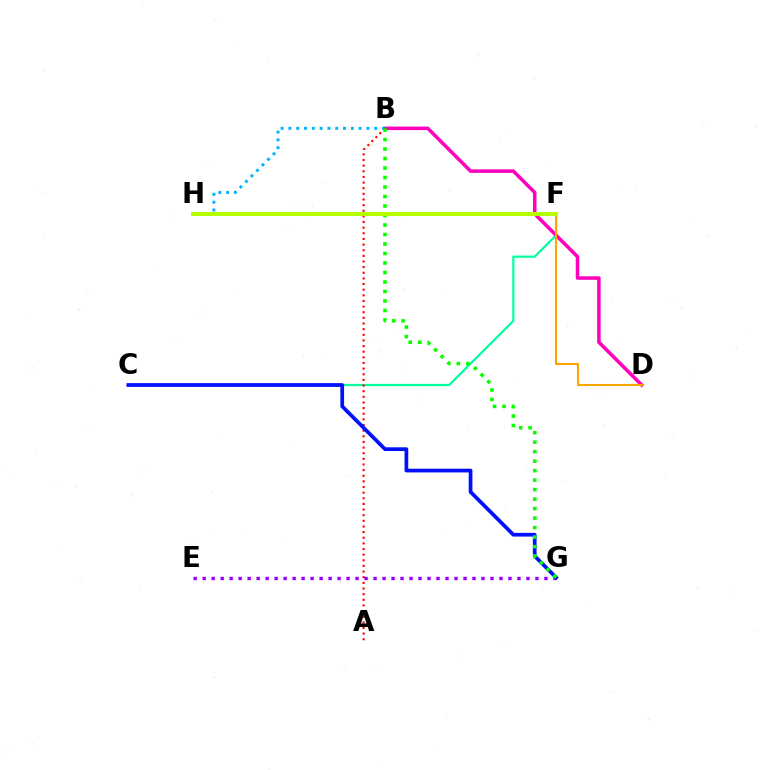{('C', 'F'): [{'color': '#00ff9d', 'line_style': 'solid', 'thickness': 1.58}], ('B', 'D'): [{'color': '#ff00bd', 'line_style': 'solid', 'thickness': 2.53}], ('B', 'H'): [{'color': '#00b5ff', 'line_style': 'dotted', 'thickness': 2.12}], ('A', 'B'): [{'color': '#ff0000', 'line_style': 'dotted', 'thickness': 1.53}], ('E', 'G'): [{'color': '#9b00ff', 'line_style': 'dotted', 'thickness': 2.44}], ('D', 'F'): [{'color': '#ffa500', 'line_style': 'solid', 'thickness': 1.51}], ('C', 'G'): [{'color': '#0010ff', 'line_style': 'solid', 'thickness': 2.69}], ('B', 'G'): [{'color': '#08ff00', 'line_style': 'dotted', 'thickness': 2.58}], ('F', 'H'): [{'color': '#b3ff00', 'line_style': 'solid', 'thickness': 2.83}]}